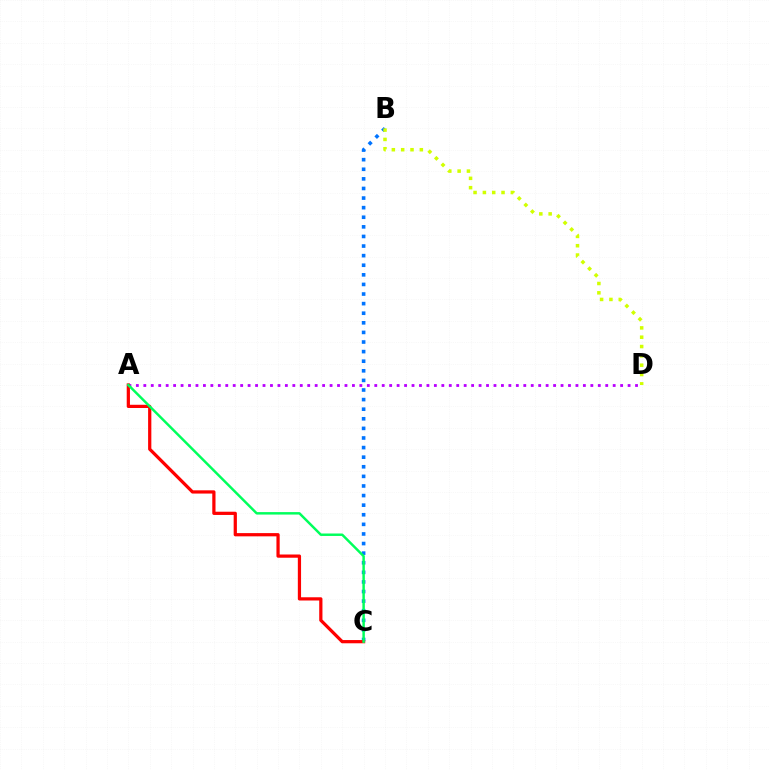{('B', 'C'): [{'color': '#0074ff', 'line_style': 'dotted', 'thickness': 2.61}], ('A', 'D'): [{'color': '#b900ff', 'line_style': 'dotted', 'thickness': 2.02}], ('A', 'C'): [{'color': '#ff0000', 'line_style': 'solid', 'thickness': 2.33}, {'color': '#00ff5c', 'line_style': 'solid', 'thickness': 1.77}], ('B', 'D'): [{'color': '#d1ff00', 'line_style': 'dotted', 'thickness': 2.53}]}